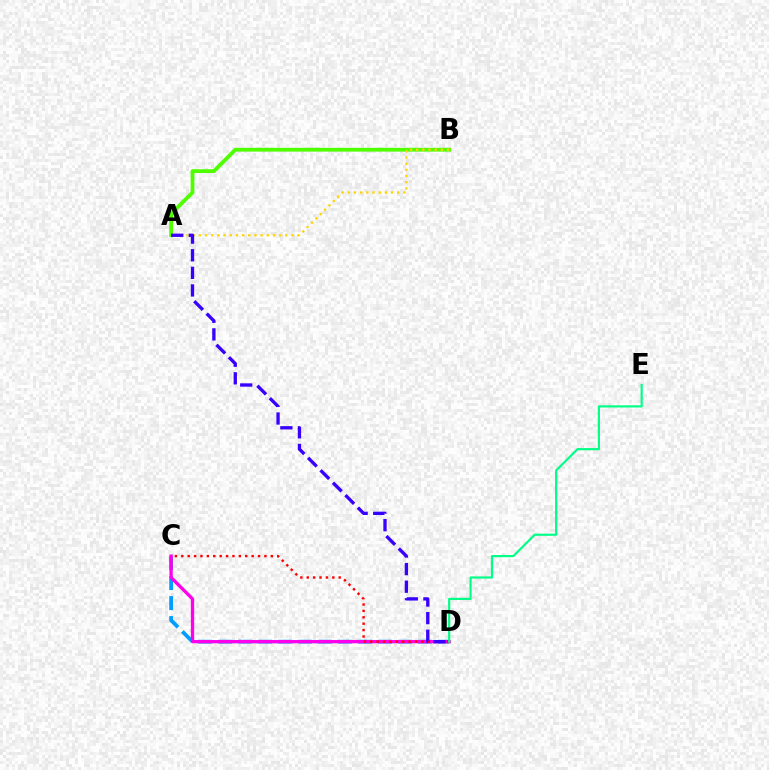{('A', 'B'): [{'color': '#4fff00', 'line_style': 'solid', 'thickness': 2.73}, {'color': '#ffd500', 'line_style': 'dotted', 'thickness': 1.68}], ('C', 'D'): [{'color': '#009eff', 'line_style': 'dashed', 'thickness': 2.72}, {'color': '#ff00ed', 'line_style': 'solid', 'thickness': 2.38}, {'color': '#ff0000', 'line_style': 'dotted', 'thickness': 1.74}], ('A', 'D'): [{'color': '#3700ff', 'line_style': 'dashed', 'thickness': 2.39}], ('D', 'E'): [{'color': '#00ff86', 'line_style': 'solid', 'thickness': 1.56}]}